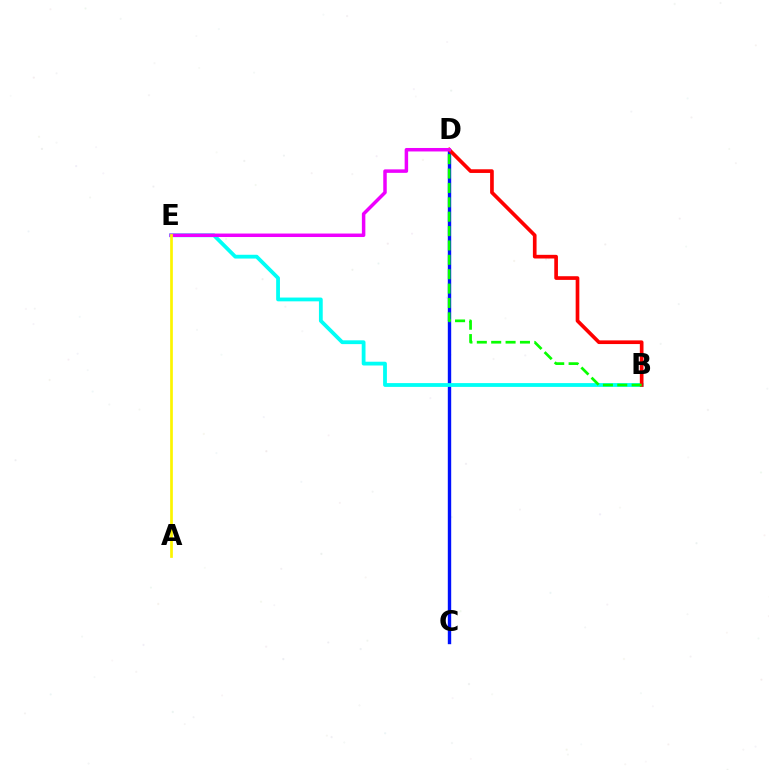{('C', 'D'): [{'color': '#0010ff', 'line_style': 'solid', 'thickness': 2.44}], ('B', 'E'): [{'color': '#00fff6', 'line_style': 'solid', 'thickness': 2.73}], ('B', 'D'): [{'color': '#ff0000', 'line_style': 'solid', 'thickness': 2.64}, {'color': '#08ff00', 'line_style': 'dashed', 'thickness': 1.95}], ('D', 'E'): [{'color': '#ee00ff', 'line_style': 'solid', 'thickness': 2.51}], ('A', 'E'): [{'color': '#fcf500', 'line_style': 'solid', 'thickness': 1.95}]}